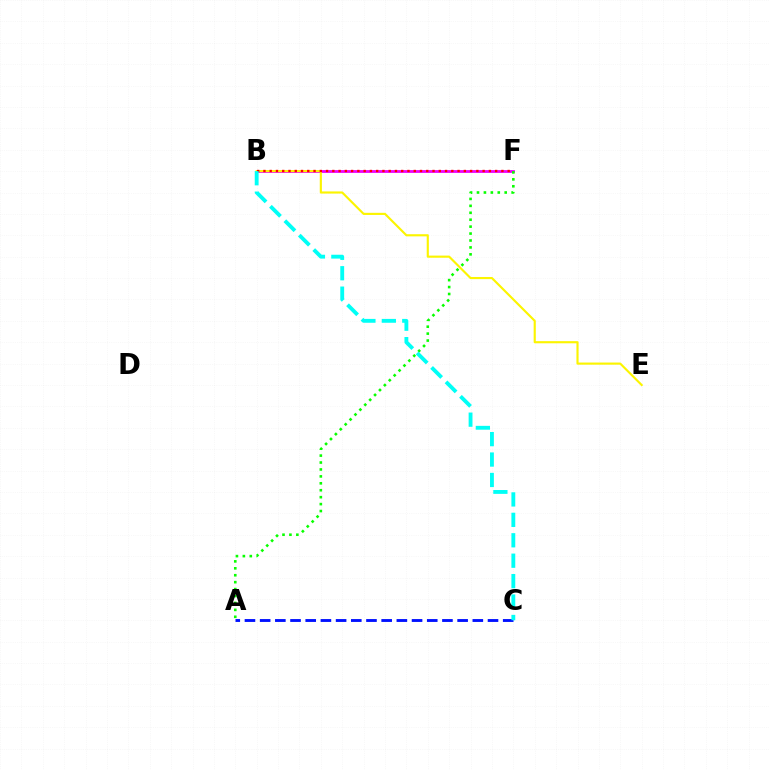{('B', 'F'): [{'color': '#ee00ff', 'line_style': 'solid', 'thickness': 2.01}, {'color': '#ff0000', 'line_style': 'dotted', 'thickness': 1.7}], ('B', 'E'): [{'color': '#fcf500', 'line_style': 'solid', 'thickness': 1.54}], ('A', 'C'): [{'color': '#0010ff', 'line_style': 'dashed', 'thickness': 2.06}], ('A', 'F'): [{'color': '#08ff00', 'line_style': 'dotted', 'thickness': 1.88}], ('B', 'C'): [{'color': '#00fff6', 'line_style': 'dashed', 'thickness': 2.77}]}